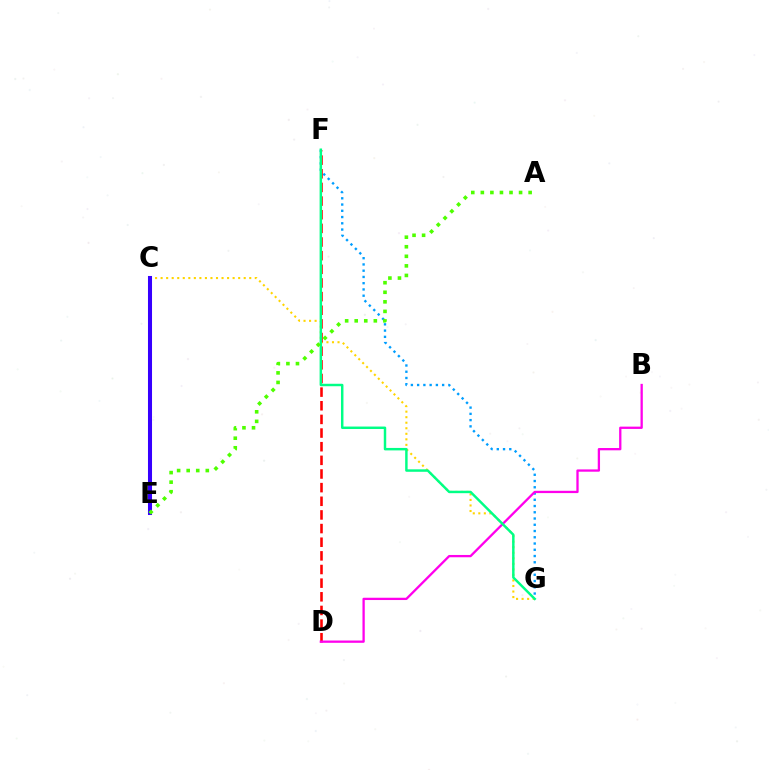{('C', 'G'): [{'color': '#ffd500', 'line_style': 'dotted', 'thickness': 1.5}], ('C', 'E'): [{'color': '#3700ff', 'line_style': 'solid', 'thickness': 2.92}], ('F', 'G'): [{'color': '#009eff', 'line_style': 'dotted', 'thickness': 1.7}, {'color': '#00ff86', 'line_style': 'solid', 'thickness': 1.77}], ('D', 'F'): [{'color': '#ff0000', 'line_style': 'dashed', 'thickness': 1.85}], ('B', 'D'): [{'color': '#ff00ed', 'line_style': 'solid', 'thickness': 1.65}], ('A', 'E'): [{'color': '#4fff00', 'line_style': 'dotted', 'thickness': 2.6}]}